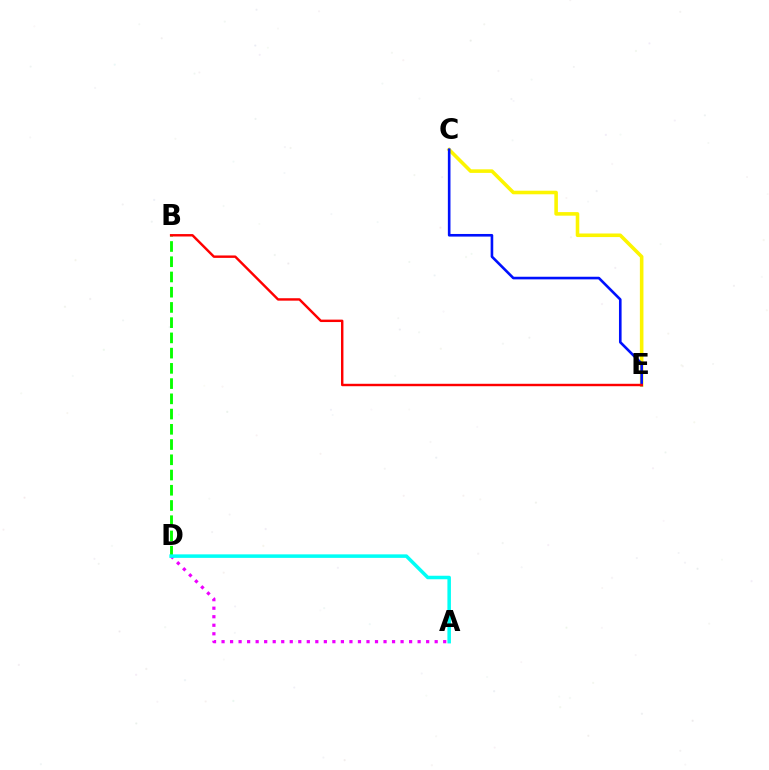{('B', 'D'): [{'color': '#08ff00', 'line_style': 'dashed', 'thickness': 2.07}], ('C', 'E'): [{'color': '#fcf500', 'line_style': 'solid', 'thickness': 2.57}, {'color': '#0010ff', 'line_style': 'solid', 'thickness': 1.88}], ('A', 'D'): [{'color': '#ee00ff', 'line_style': 'dotted', 'thickness': 2.32}, {'color': '#00fff6', 'line_style': 'solid', 'thickness': 2.53}], ('B', 'E'): [{'color': '#ff0000', 'line_style': 'solid', 'thickness': 1.75}]}